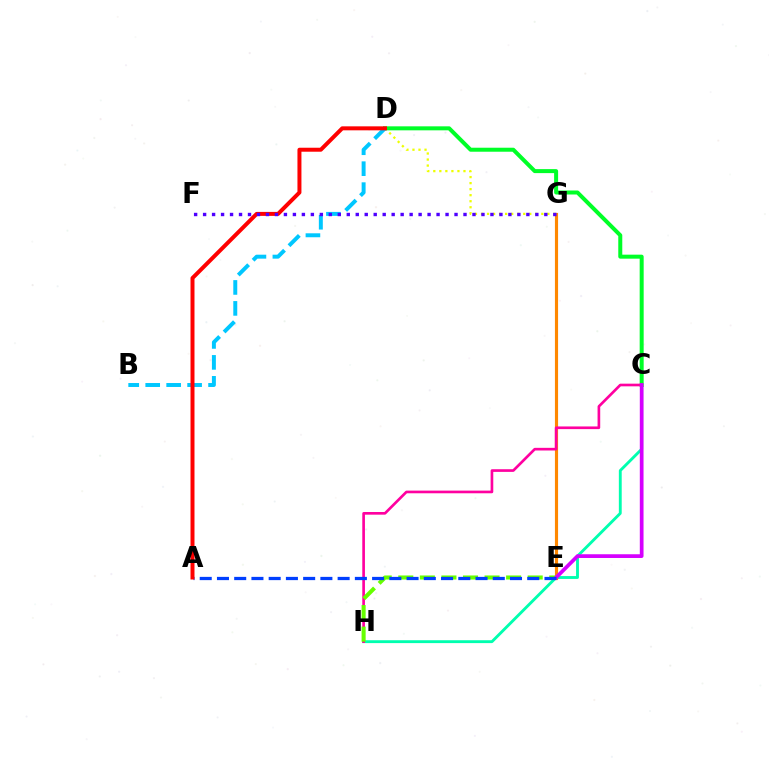{('D', 'G'): [{'color': '#eeff00', 'line_style': 'dotted', 'thickness': 1.64}], ('C', 'H'): [{'color': '#00ffaf', 'line_style': 'solid', 'thickness': 2.06}, {'color': '#ff00a0', 'line_style': 'solid', 'thickness': 1.92}], ('C', 'D'): [{'color': '#00ff27', 'line_style': 'solid', 'thickness': 2.88}], ('E', 'G'): [{'color': '#ff8800', 'line_style': 'solid', 'thickness': 2.27}], ('E', 'H'): [{'color': '#66ff00', 'line_style': 'dashed', 'thickness': 2.93}], ('C', 'E'): [{'color': '#d600ff', 'line_style': 'solid', 'thickness': 2.69}], ('B', 'D'): [{'color': '#00c7ff', 'line_style': 'dashed', 'thickness': 2.85}], ('A', 'E'): [{'color': '#003fff', 'line_style': 'dashed', 'thickness': 2.34}], ('A', 'D'): [{'color': '#ff0000', 'line_style': 'solid', 'thickness': 2.87}], ('F', 'G'): [{'color': '#4f00ff', 'line_style': 'dotted', 'thickness': 2.44}]}